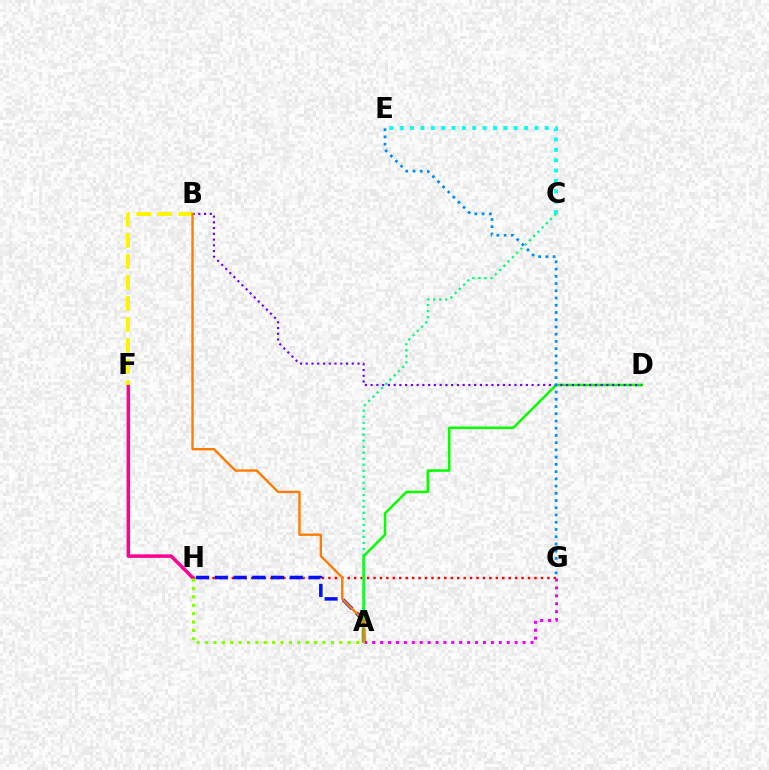{('G', 'H'): [{'color': '#ff0000', 'line_style': 'dotted', 'thickness': 1.75}], ('C', 'E'): [{'color': '#00fff6', 'line_style': 'dotted', 'thickness': 2.82}], ('A', 'G'): [{'color': '#ee00ff', 'line_style': 'dotted', 'thickness': 2.15}], ('A', 'H'): [{'color': '#0010ff', 'line_style': 'dashed', 'thickness': 2.55}, {'color': '#84ff00', 'line_style': 'dotted', 'thickness': 2.28}], ('A', 'D'): [{'color': '#08ff00', 'line_style': 'solid', 'thickness': 1.82}], ('F', 'H'): [{'color': '#ff0094', 'line_style': 'solid', 'thickness': 2.53}], ('A', 'C'): [{'color': '#00ff74', 'line_style': 'dotted', 'thickness': 1.63}], ('B', 'D'): [{'color': '#7200ff', 'line_style': 'dotted', 'thickness': 1.56}], ('B', 'F'): [{'color': '#fcf500', 'line_style': 'dashed', 'thickness': 2.85}], ('A', 'B'): [{'color': '#ff7c00', 'line_style': 'solid', 'thickness': 1.7}], ('E', 'G'): [{'color': '#008cff', 'line_style': 'dotted', 'thickness': 1.97}]}